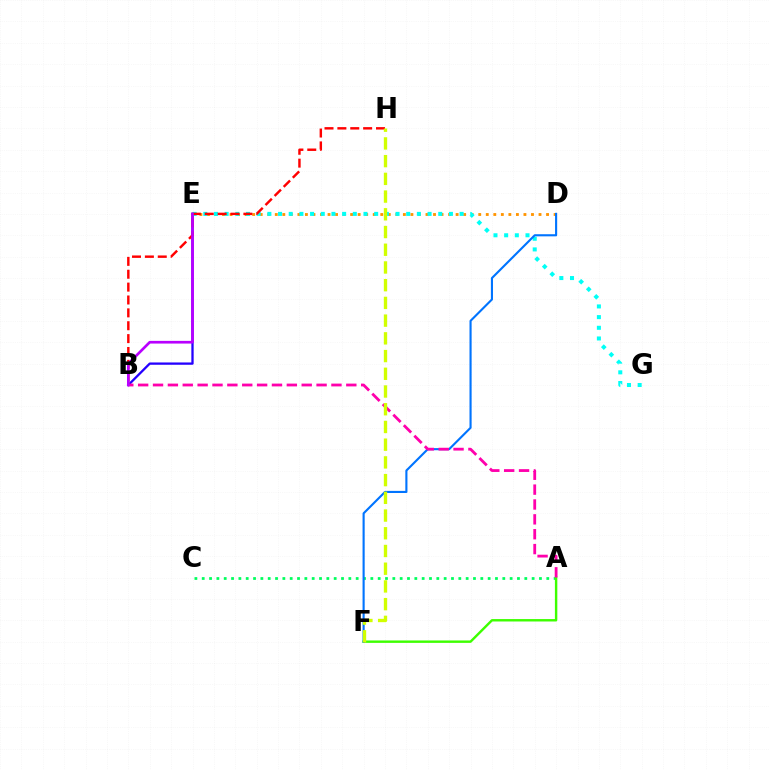{('A', 'C'): [{'color': '#00ff5c', 'line_style': 'dotted', 'thickness': 1.99}], ('A', 'F'): [{'color': '#3dff00', 'line_style': 'solid', 'thickness': 1.74}], ('B', 'E'): [{'color': '#2500ff', 'line_style': 'solid', 'thickness': 1.65}, {'color': '#b900ff', 'line_style': 'solid', 'thickness': 1.93}], ('D', 'E'): [{'color': '#ff9400', 'line_style': 'dotted', 'thickness': 2.05}], ('E', 'G'): [{'color': '#00fff6', 'line_style': 'dotted', 'thickness': 2.9}], ('B', 'H'): [{'color': '#ff0000', 'line_style': 'dashed', 'thickness': 1.75}], ('D', 'F'): [{'color': '#0074ff', 'line_style': 'solid', 'thickness': 1.53}], ('A', 'B'): [{'color': '#ff00ac', 'line_style': 'dashed', 'thickness': 2.02}], ('F', 'H'): [{'color': '#d1ff00', 'line_style': 'dashed', 'thickness': 2.41}]}